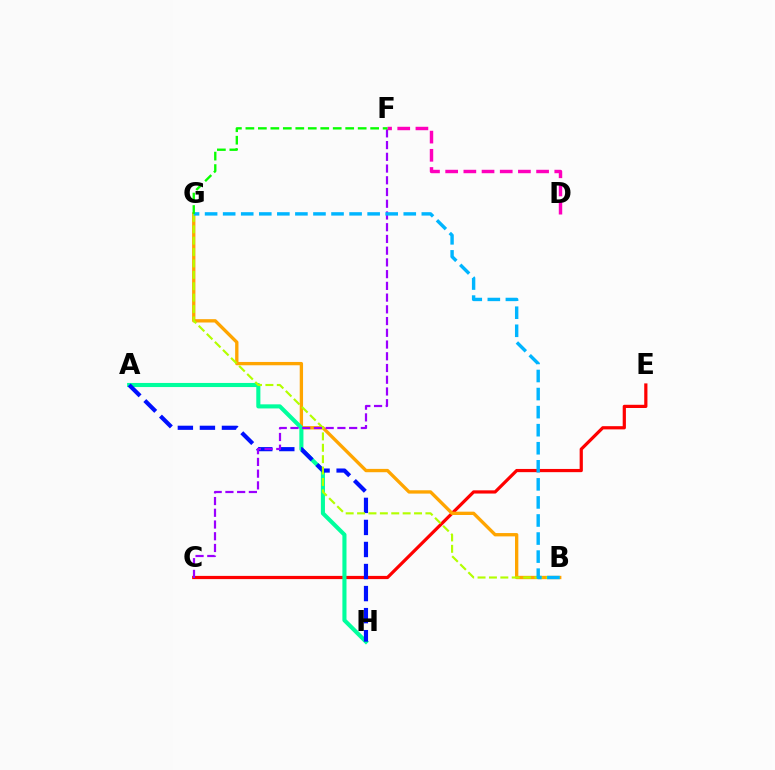{('C', 'E'): [{'color': '#ff0000', 'line_style': 'solid', 'thickness': 2.31}], ('B', 'G'): [{'color': '#ffa500', 'line_style': 'solid', 'thickness': 2.4}, {'color': '#b3ff00', 'line_style': 'dashed', 'thickness': 1.55}, {'color': '#00b5ff', 'line_style': 'dashed', 'thickness': 2.45}], ('A', 'H'): [{'color': '#00ff9d', 'line_style': 'solid', 'thickness': 2.95}, {'color': '#0010ff', 'line_style': 'dashed', 'thickness': 3.0}], ('C', 'F'): [{'color': '#9b00ff', 'line_style': 'dashed', 'thickness': 1.59}], ('D', 'F'): [{'color': '#ff00bd', 'line_style': 'dashed', 'thickness': 2.47}], ('F', 'G'): [{'color': '#08ff00', 'line_style': 'dashed', 'thickness': 1.69}]}